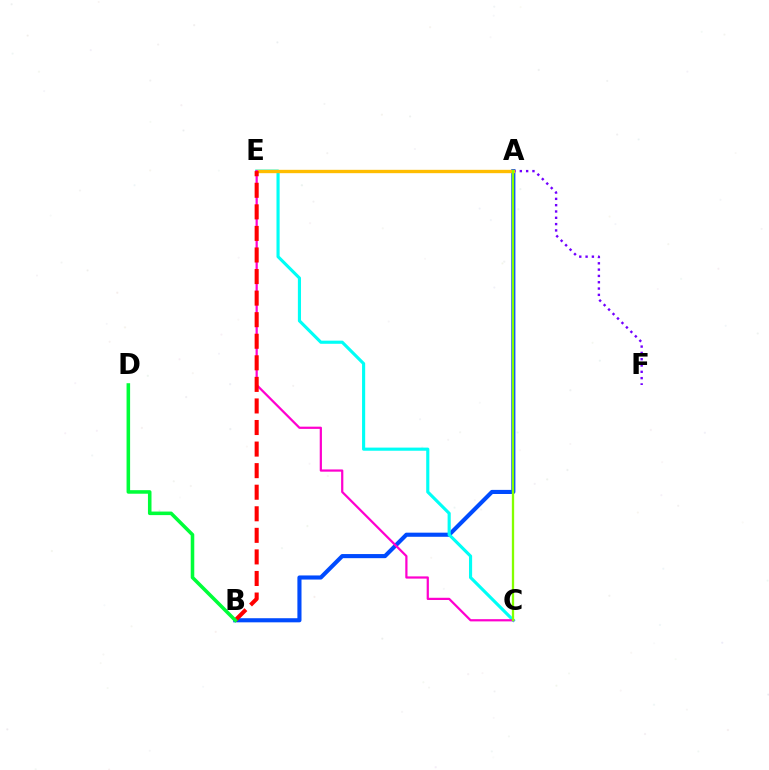{('A', 'B'): [{'color': '#004bff', 'line_style': 'solid', 'thickness': 2.96}], ('A', 'F'): [{'color': '#7200ff', 'line_style': 'dotted', 'thickness': 1.72}], ('C', 'E'): [{'color': '#00fff6', 'line_style': 'solid', 'thickness': 2.26}, {'color': '#ff00cf', 'line_style': 'solid', 'thickness': 1.6}], ('A', 'E'): [{'color': '#ffbd00', 'line_style': 'solid', 'thickness': 2.42}], ('A', 'C'): [{'color': '#84ff00', 'line_style': 'solid', 'thickness': 1.66}], ('B', 'E'): [{'color': '#ff0000', 'line_style': 'dashed', 'thickness': 2.93}], ('B', 'D'): [{'color': '#00ff39', 'line_style': 'solid', 'thickness': 2.56}]}